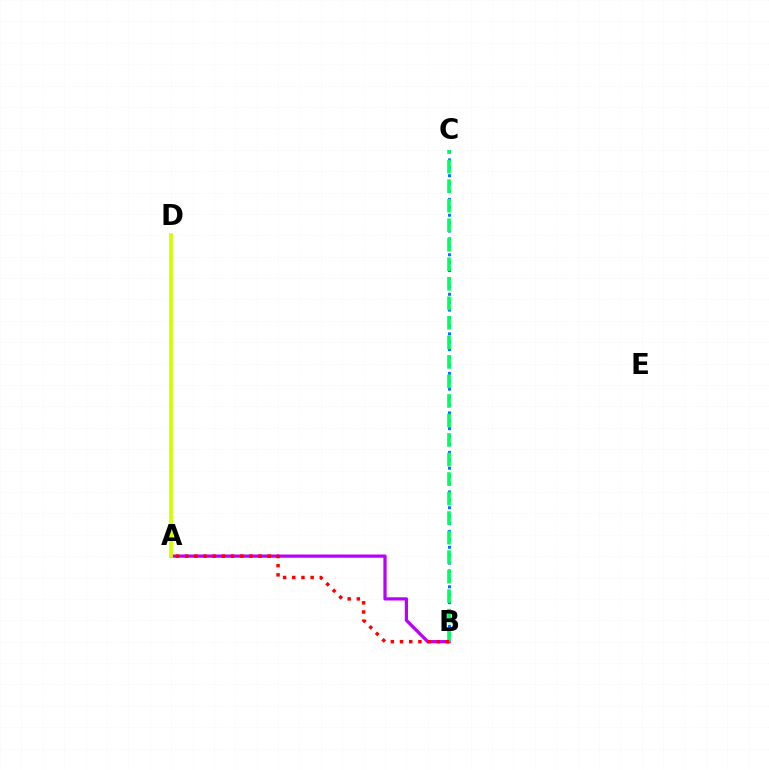{('B', 'C'): [{'color': '#0074ff', 'line_style': 'dotted', 'thickness': 2.15}, {'color': '#00ff5c', 'line_style': 'dashed', 'thickness': 2.65}], ('A', 'B'): [{'color': '#b900ff', 'line_style': 'solid', 'thickness': 2.33}, {'color': '#ff0000', 'line_style': 'dotted', 'thickness': 2.49}], ('A', 'D'): [{'color': '#d1ff00', 'line_style': 'solid', 'thickness': 2.69}]}